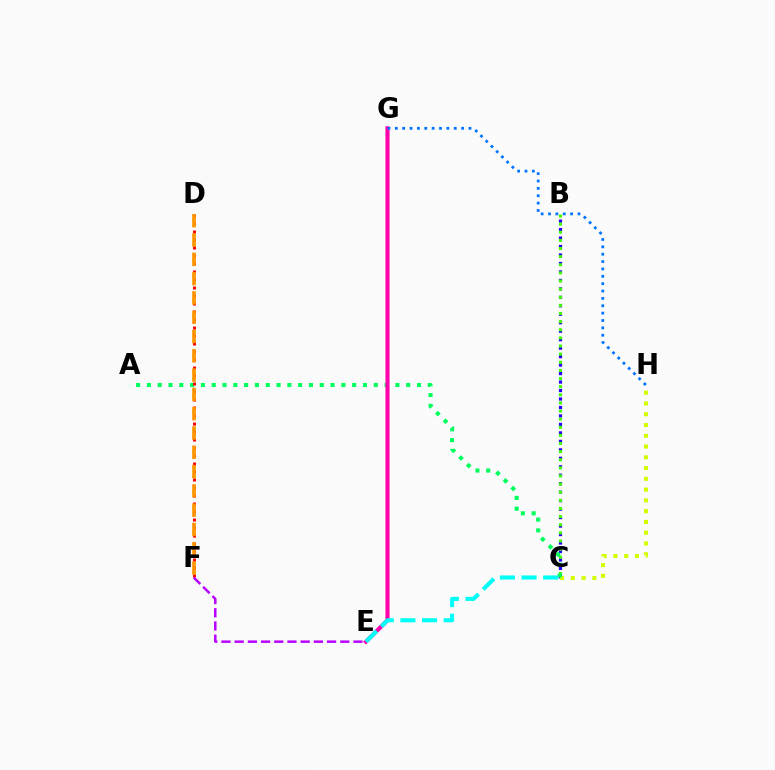{('B', 'C'): [{'color': '#2500ff', 'line_style': 'dotted', 'thickness': 2.3}, {'color': '#3dff00', 'line_style': 'dotted', 'thickness': 2.21}], ('C', 'H'): [{'color': '#d1ff00', 'line_style': 'dotted', 'thickness': 2.93}], ('A', 'C'): [{'color': '#00ff5c', 'line_style': 'dotted', 'thickness': 2.94}], ('E', 'G'): [{'color': '#ff00ac', 'line_style': 'solid', 'thickness': 2.95}], ('C', 'E'): [{'color': '#00fff6', 'line_style': 'dashed', 'thickness': 2.94}], ('D', 'F'): [{'color': '#ff0000', 'line_style': 'dotted', 'thickness': 2.17}, {'color': '#ff9400', 'line_style': 'dashed', 'thickness': 2.62}], ('G', 'H'): [{'color': '#0074ff', 'line_style': 'dotted', 'thickness': 2.0}], ('E', 'F'): [{'color': '#b900ff', 'line_style': 'dashed', 'thickness': 1.79}]}